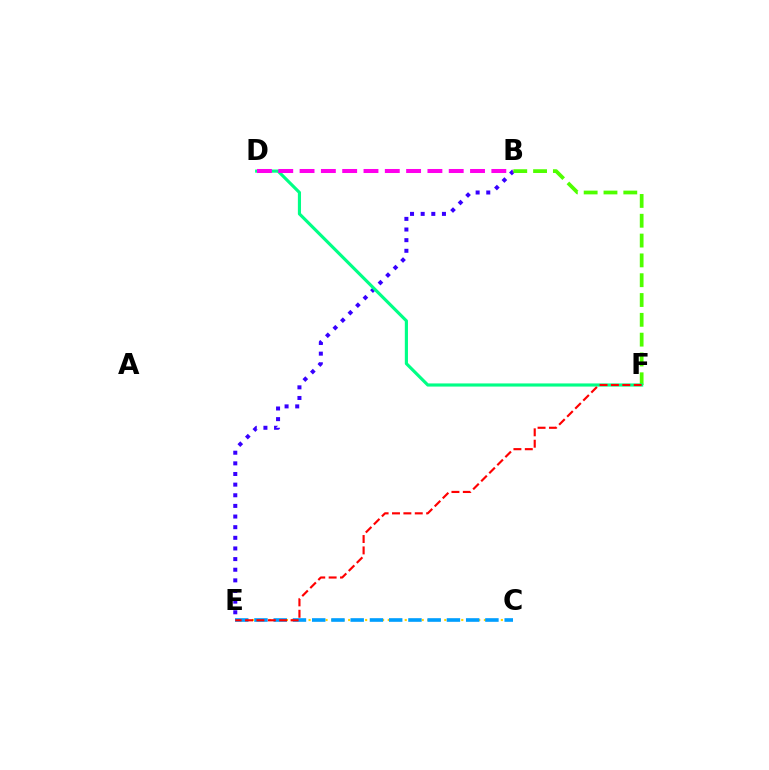{('C', 'E'): [{'color': '#ffd500', 'line_style': 'dotted', 'thickness': 1.54}, {'color': '#009eff', 'line_style': 'dashed', 'thickness': 2.61}], ('B', 'E'): [{'color': '#3700ff', 'line_style': 'dotted', 'thickness': 2.89}], ('B', 'F'): [{'color': '#4fff00', 'line_style': 'dashed', 'thickness': 2.69}], ('D', 'F'): [{'color': '#00ff86', 'line_style': 'solid', 'thickness': 2.26}], ('E', 'F'): [{'color': '#ff0000', 'line_style': 'dashed', 'thickness': 1.55}], ('B', 'D'): [{'color': '#ff00ed', 'line_style': 'dashed', 'thickness': 2.89}]}